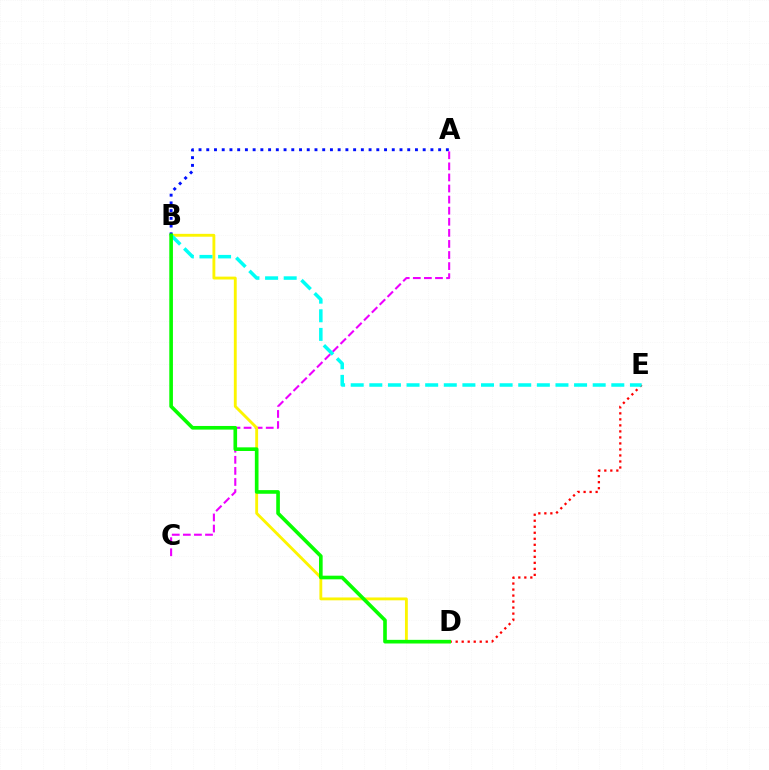{('A', 'C'): [{'color': '#ee00ff', 'line_style': 'dashed', 'thickness': 1.51}], ('D', 'E'): [{'color': '#ff0000', 'line_style': 'dotted', 'thickness': 1.63}], ('B', 'D'): [{'color': '#fcf500', 'line_style': 'solid', 'thickness': 2.06}, {'color': '#08ff00', 'line_style': 'solid', 'thickness': 2.62}], ('A', 'B'): [{'color': '#0010ff', 'line_style': 'dotted', 'thickness': 2.1}], ('B', 'E'): [{'color': '#00fff6', 'line_style': 'dashed', 'thickness': 2.53}]}